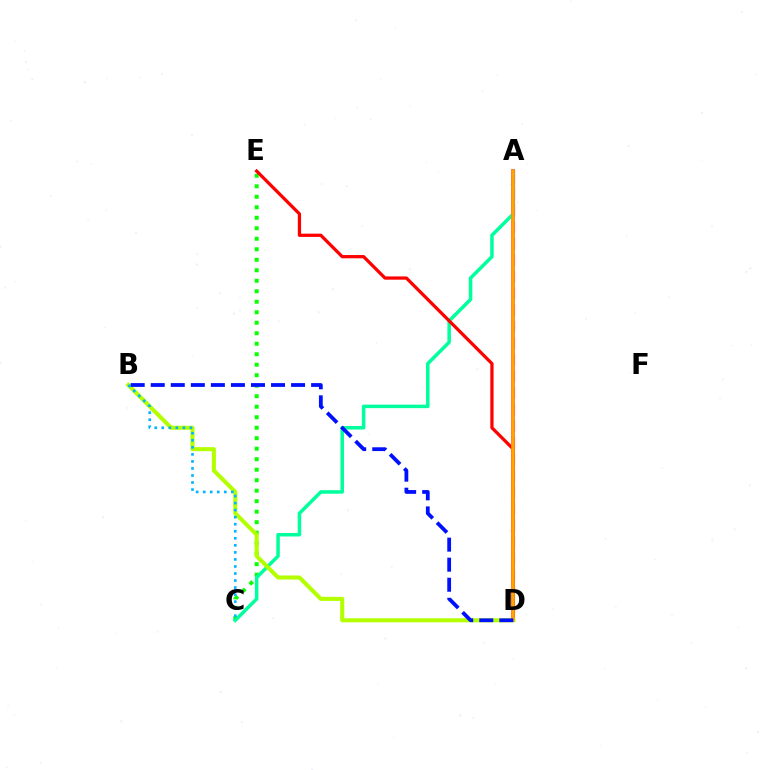{('A', 'D'): [{'color': '#9b00ff', 'line_style': 'dashed', 'thickness': 2.25}, {'color': '#ff00bd', 'line_style': 'solid', 'thickness': 2.64}, {'color': '#ffa500', 'line_style': 'solid', 'thickness': 2.56}], ('C', 'E'): [{'color': '#08ff00', 'line_style': 'dotted', 'thickness': 2.85}], ('A', 'C'): [{'color': '#00ff9d', 'line_style': 'solid', 'thickness': 2.52}], ('D', 'E'): [{'color': '#ff0000', 'line_style': 'solid', 'thickness': 2.34}], ('B', 'D'): [{'color': '#b3ff00', 'line_style': 'solid', 'thickness': 2.93}, {'color': '#0010ff', 'line_style': 'dashed', 'thickness': 2.72}], ('B', 'C'): [{'color': '#00b5ff', 'line_style': 'dotted', 'thickness': 1.91}]}